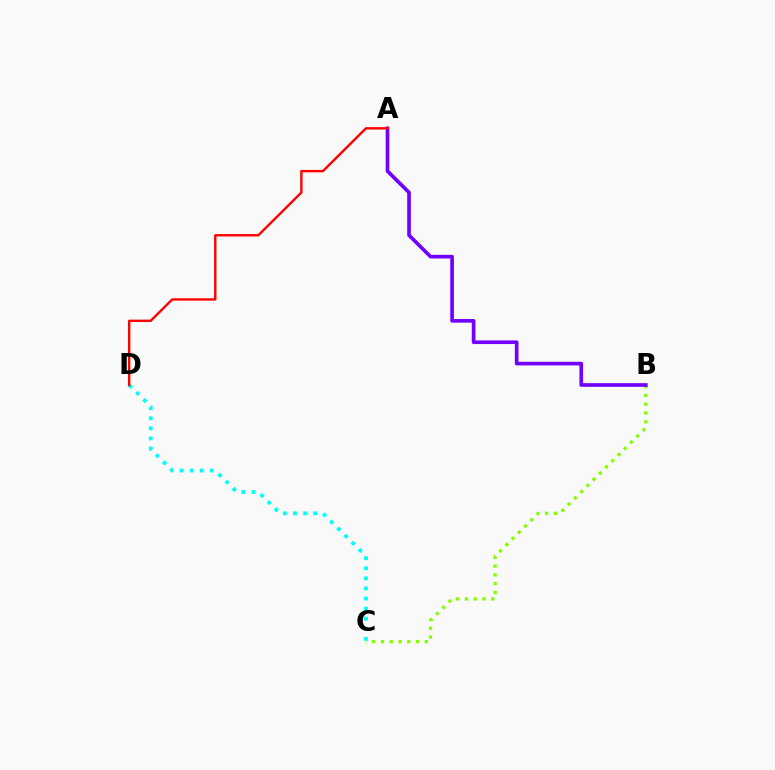{('B', 'C'): [{'color': '#84ff00', 'line_style': 'dotted', 'thickness': 2.39}], ('C', 'D'): [{'color': '#00fff6', 'line_style': 'dotted', 'thickness': 2.74}], ('A', 'B'): [{'color': '#7200ff', 'line_style': 'solid', 'thickness': 2.63}], ('A', 'D'): [{'color': '#ff0000', 'line_style': 'solid', 'thickness': 1.72}]}